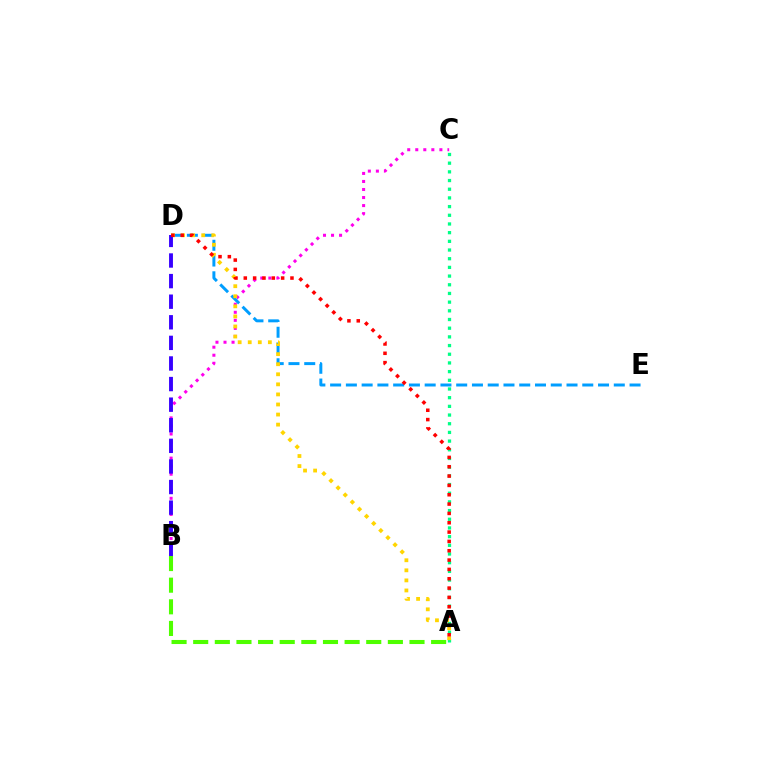{('A', 'C'): [{'color': '#00ff86', 'line_style': 'dotted', 'thickness': 2.36}], ('B', 'C'): [{'color': '#ff00ed', 'line_style': 'dotted', 'thickness': 2.18}], ('A', 'B'): [{'color': '#4fff00', 'line_style': 'dashed', 'thickness': 2.94}], ('D', 'E'): [{'color': '#009eff', 'line_style': 'dashed', 'thickness': 2.14}], ('A', 'D'): [{'color': '#ffd500', 'line_style': 'dotted', 'thickness': 2.73}, {'color': '#ff0000', 'line_style': 'dotted', 'thickness': 2.54}], ('B', 'D'): [{'color': '#3700ff', 'line_style': 'dashed', 'thickness': 2.8}]}